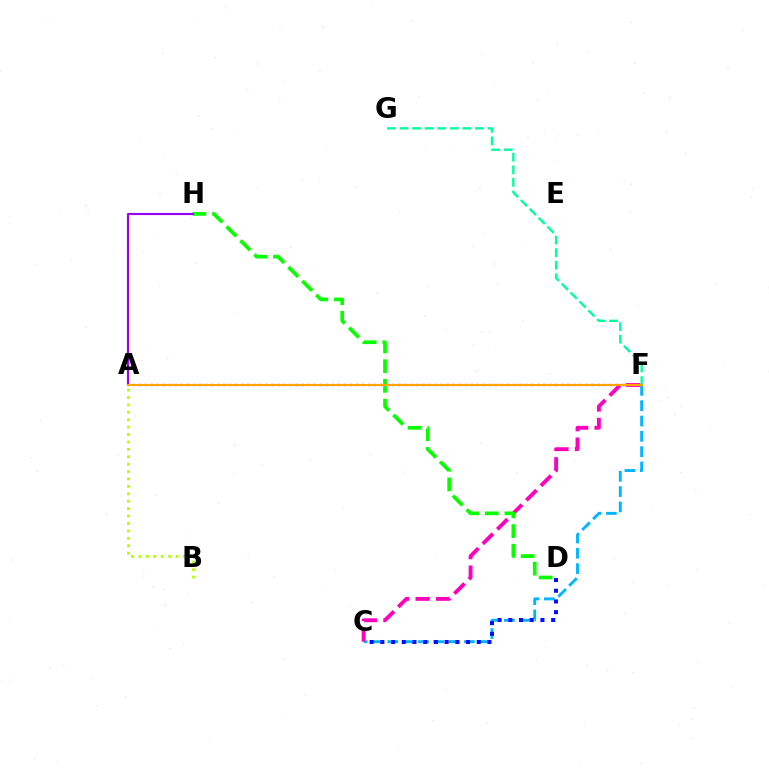{('A', 'B'): [{'color': '#b3ff00', 'line_style': 'dotted', 'thickness': 2.01}], ('C', 'F'): [{'color': '#00b5ff', 'line_style': 'dashed', 'thickness': 2.08}, {'color': '#ff00bd', 'line_style': 'dashed', 'thickness': 2.79}], ('A', 'F'): [{'color': '#ff0000', 'line_style': 'dotted', 'thickness': 1.64}, {'color': '#ffa500', 'line_style': 'solid', 'thickness': 1.51}], ('C', 'D'): [{'color': '#0010ff', 'line_style': 'dotted', 'thickness': 2.91}], ('D', 'H'): [{'color': '#08ff00', 'line_style': 'dashed', 'thickness': 2.67}], ('A', 'H'): [{'color': '#9b00ff', 'line_style': 'solid', 'thickness': 1.55}], ('F', 'G'): [{'color': '#00ff9d', 'line_style': 'dashed', 'thickness': 1.71}]}